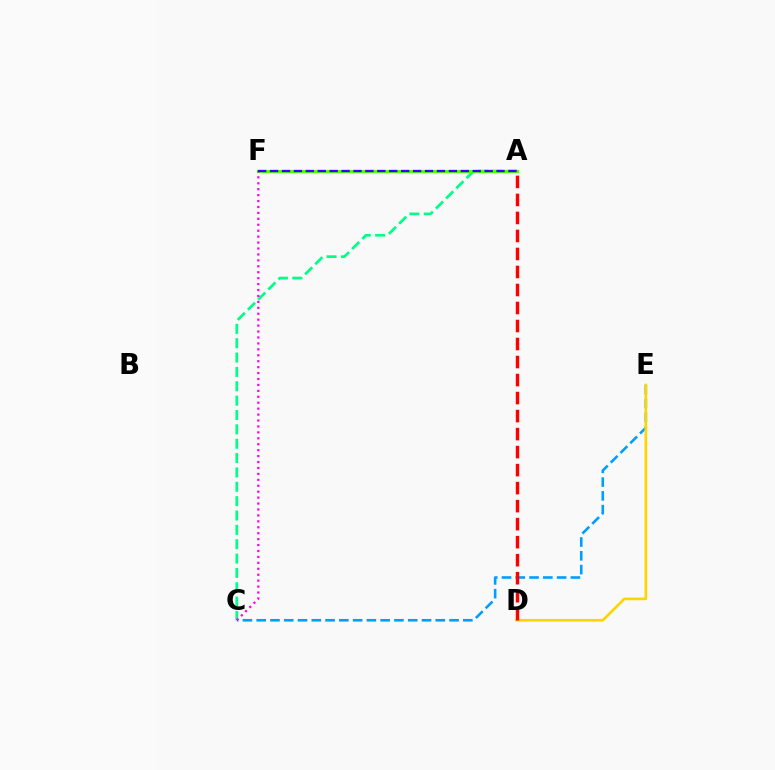{('C', 'E'): [{'color': '#009eff', 'line_style': 'dashed', 'thickness': 1.87}], ('A', 'C'): [{'color': '#00ff86', 'line_style': 'dashed', 'thickness': 1.95}], ('A', 'F'): [{'color': '#4fff00', 'line_style': 'solid', 'thickness': 2.28}, {'color': '#3700ff', 'line_style': 'dashed', 'thickness': 1.62}], ('C', 'F'): [{'color': '#ff00ed', 'line_style': 'dotted', 'thickness': 1.61}], ('D', 'E'): [{'color': '#ffd500', 'line_style': 'solid', 'thickness': 1.91}], ('A', 'D'): [{'color': '#ff0000', 'line_style': 'dashed', 'thickness': 2.45}]}